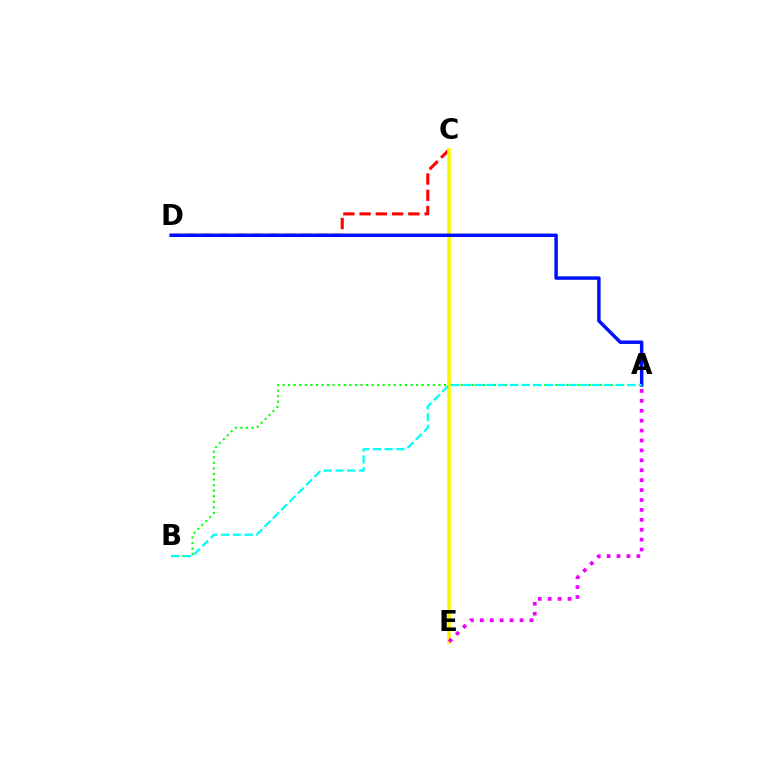{('C', 'D'): [{'color': '#ff0000', 'line_style': 'dashed', 'thickness': 2.21}], ('A', 'B'): [{'color': '#08ff00', 'line_style': 'dotted', 'thickness': 1.51}, {'color': '#00fff6', 'line_style': 'dashed', 'thickness': 1.6}], ('C', 'E'): [{'color': '#fcf500', 'line_style': 'solid', 'thickness': 2.6}], ('A', 'E'): [{'color': '#ee00ff', 'line_style': 'dotted', 'thickness': 2.69}], ('A', 'D'): [{'color': '#0010ff', 'line_style': 'solid', 'thickness': 2.49}]}